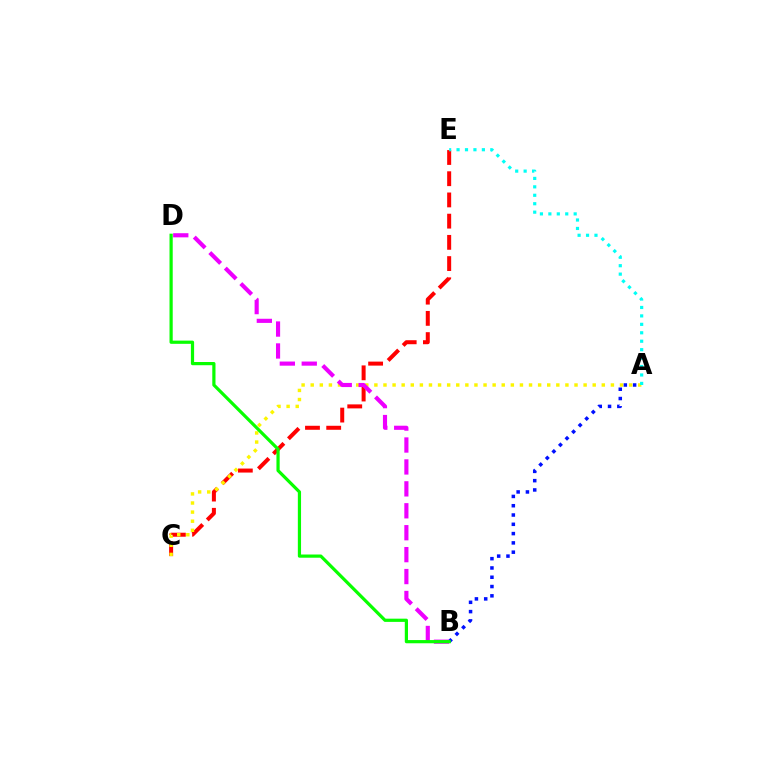{('A', 'B'): [{'color': '#0010ff', 'line_style': 'dotted', 'thickness': 2.52}], ('C', 'E'): [{'color': '#ff0000', 'line_style': 'dashed', 'thickness': 2.88}], ('A', 'C'): [{'color': '#fcf500', 'line_style': 'dotted', 'thickness': 2.47}], ('B', 'D'): [{'color': '#ee00ff', 'line_style': 'dashed', 'thickness': 2.98}, {'color': '#08ff00', 'line_style': 'solid', 'thickness': 2.31}], ('A', 'E'): [{'color': '#00fff6', 'line_style': 'dotted', 'thickness': 2.29}]}